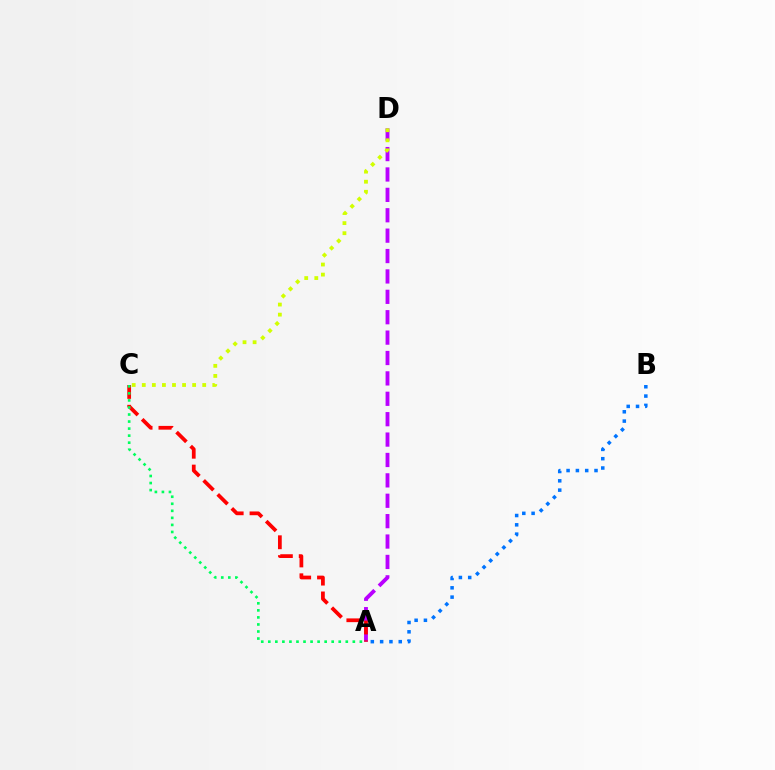{('A', 'D'): [{'color': '#b900ff', 'line_style': 'dashed', 'thickness': 2.77}], ('A', 'C'): [{'color': '#ff0000', 'line_style': 'dashed', 'thickness': 2.7}, {'color': '#00ff5c', 'line_style': 'dotted', 'thickness': 1.91}], ('A', 'B'): [{'color': '#0074ff', 'line_style': 'dotted', 'thickness': 2.53}], ('C', 'D'): [{'color': '#d1ff00', 'line_style': 'dotted', 'thickness': 2.74}]}